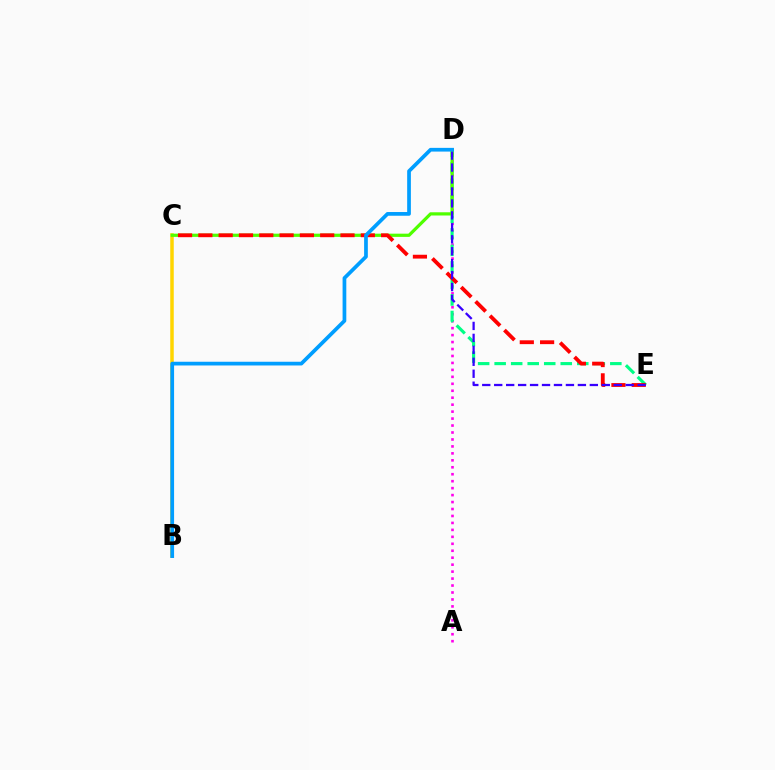{('A', 'D'): [{'color': '#ff00ed', 'line_style': 'dotted', 'thickness': 1.89}], ('B', 'C'): [{'color': '#ffd500', 'line_style': 'solid', 'thickness': 2.52}], ('D', 'E'): [{'color': '#00ff86', 'line_style': 'dashed', 'thickness': 2.24}, {'color': '#3700ff', 'line_style': 'dashed', 'thickness': 1.62}], ('C', 'D'): [{'color': '#4fff00', 'line_style': 'solid', 'thickness': 2.32}], ('C', 'E'): [{'color': '#ff0000', 'line_style': 'dashed', 'thickness': 2.76}], ('B', 'D'): [{'color': '#009eff', 'line_style': 'solid', 'thickness': 2.68}]}